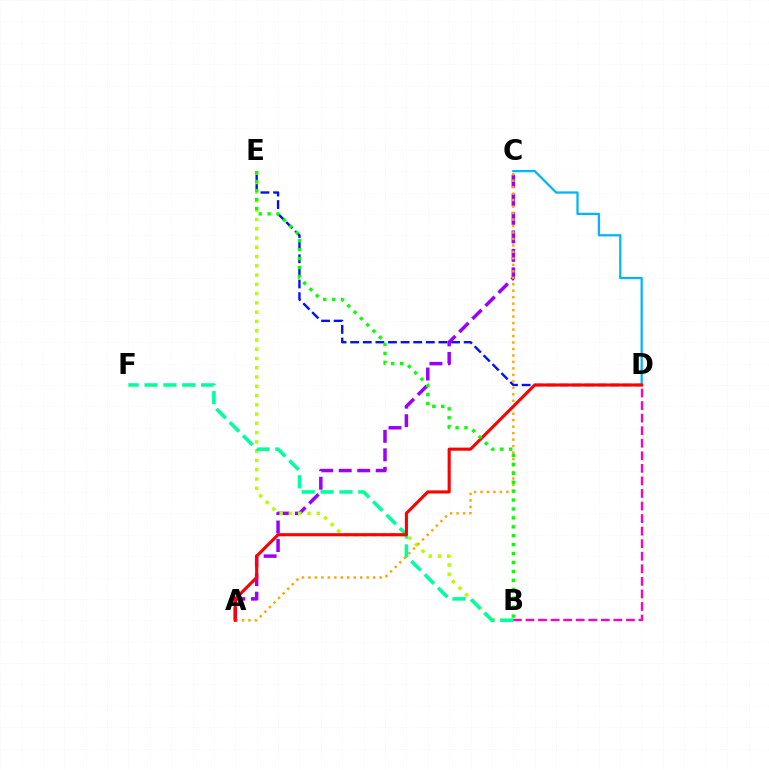{('D', 'E'): [{'color': '#0010ff', 'line_style': 'dashed', 'thickness': 1.71}], ('C', 'D'): [{'color': '#00b5ff', 'line_style': 'solid', 'thickness': 1.61}], ('B', 'D'): [{'color': '#ff00bd', 'line_style': 'dashed', 'thickness': 1.71}], ('A', 'C'): [{'color': '#9b00ff', 'line_style': 'dashed', 'thickness': 2.51}, {'color': '#ffa500', 'line_style': 'dotted', 'thickness': 1.76}], ('B', 'E'): [{'color': '#b3ff00', 'line_style': 'dotted', 'thickness': 2.52}, {'color': '#08ff00', 'line_style': 'dotted', 'thickness': 2.43}], ('B', 'F'): [{'color': '#00ff9d', 'line_style': 'dashed', 'thickness': 2.56}], ('A', 'D'): [{'color': '#ff0000', 'line_style': 'solid', 'thickness': 2.24}]}